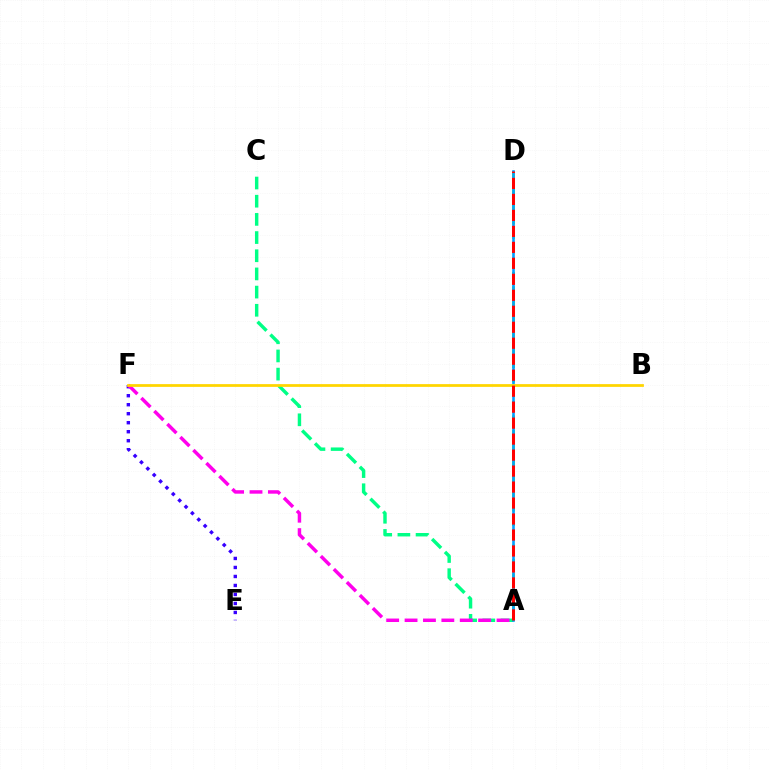{('A', 'C'): [{'color': '#00ff86', 'line_style': 'dashed', 'thickness': 2.47}], ('E', 'F'): [{'color': '#3700ff', 'line_style': 'dotted', 'thickness': 2.45}], ('A', 'F'): [{'color': '#ff00ed', 'line_style': 'dashed', 'thickness': 2.5}], ('A', 'D'): [{'color': '#4fff00', 'line_style': 'dashed', 'thickness': 1.95}, {'color': '#009eff', 'line_style': 'solid', 'thickness': 1.88}, {'color': '#ff0000', 'line_style': 'dashed', 'thickness': 2.17}], ('B', 'F'): [{'color': '#ffd500', 'line_style': 'solid', 'thickness': 1.99}]}